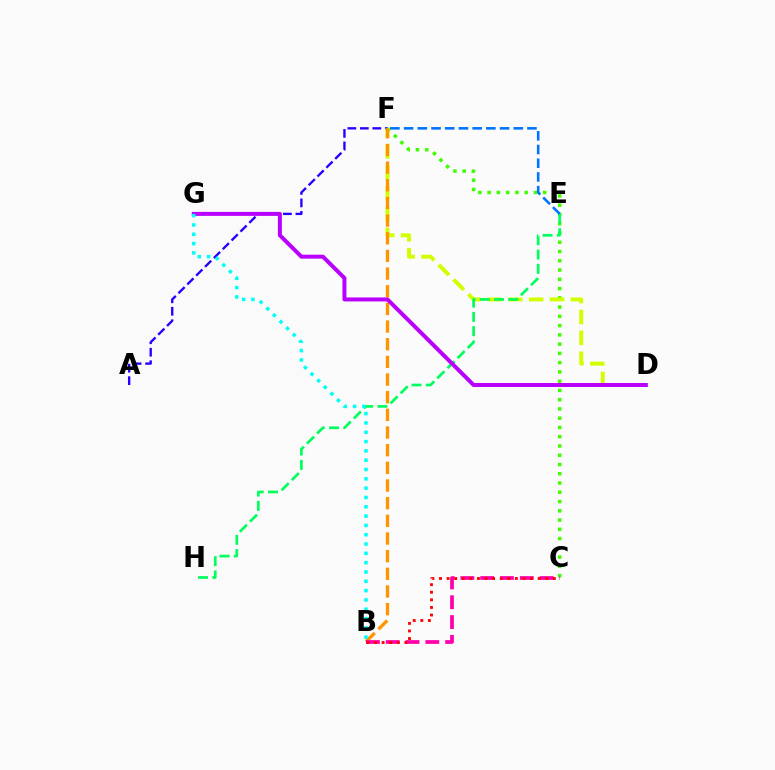{('A', 'F'): [{'color': '#2500ff', 'line_style': 'dashed', 'thickness': 1.7}], ('C', 'F'): [{'color': '#3dff00', 'line_style': 'dotted', 'thickness': 2.52}], ('D', 'F'): [{'color': '#d1ff00', 'line_style': 'dashed', 'thickness': 2.84}], ('B', 'F'): [{'color': '#ff9400', 'line_style': 'dashed', 'thickness': 2.4}], ('B', 'C'): [{'color': '#ff00ac', 'line_style': 'dashed', 'thickness': 2.69}, {'color': '#ff0000', 'line_style': 'dotted', 'thickness': 2.06}], ('E', 'H'): [{'color': '#00ff5c', 'line_style': 'dashed', 'thickness': 1.94}], ('E', 'F'): [{'color': '#0074ff', 'line_style': 'dashed', 'thickness': 1.86}], ('D', 'G'): [{'color': '#b900ff', 'line_style': 'solid', 'thickness': 2.87}], ('B', 'G'): [{'color': '#00fff6', 'line_style': 'dotted', 'thickness': 2.53}]}